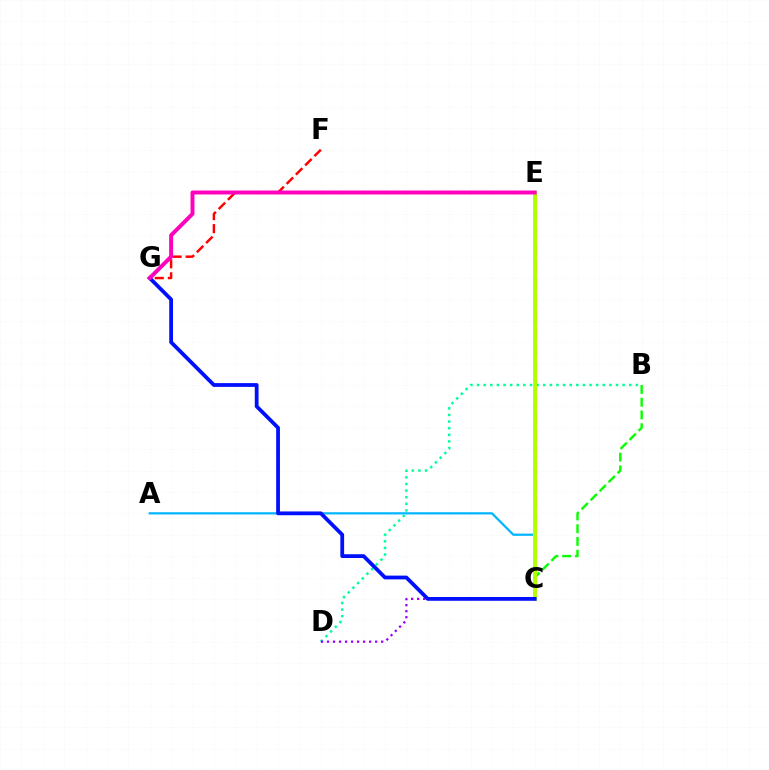{('A', 'C'): [{'color': '#00b5ff', 'line_style': 'solid', 'thickness': 1.59}], ('B', 'D'): [{'color': '#00ff9d', 'line_style': 'dotted', 'thickness': 1.8}], ('F', 'G'): [{'color': '#ff0000', 'line_style': 'dashed', 'thickness': 1.78}], ('C', 'E'): [{'color': '#ffa500', 'line_style': 'dashed', 'thickness': 2.29}, {'color': '#b3ff00', 'line_style': 'solid', 'thickness': 2.84}], ('B', 'C'): [{'color': '#08ff00', 'line_style': 'dashed', 'thickness': 1.73}], ('C', 'D'): [{'color': '#9b00ff', 'line_style': 'dotted', 'thickness': 1.64}], ('C', 'G'): [{'color': '#0010ff', 'line_style': 'solid', 'thickness': 2.72}], ('E', 'G'): [{'color': '#ff00bd', 'line_style': 'solid', 'thickness': 2.84}]}